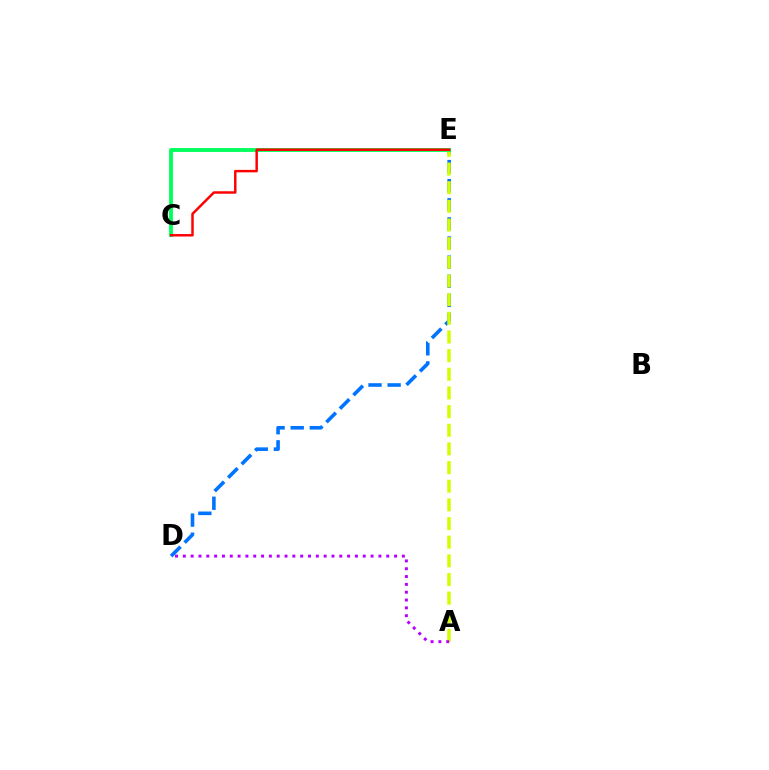{('D', 'E'): [{'color': '#0074ff', 'line_style': 'dashed', 'thickness': 2.6}], ('A', 'E'): [{'color': '#d1ff00', 'line_style': 'dashed', 'thickness': 2.53}], ('C', 'E'): [{'color': '#00ff5c', 'line_style': 'solid', 'thickness': 2.76}, {'color': '#ff0000', 'line_style': 'solid', 'thickness': 1.78}], ('A', 'D'): [{'color': '#b900ff', 'line_style': 'dotted', 'thickness': 2.13}]}